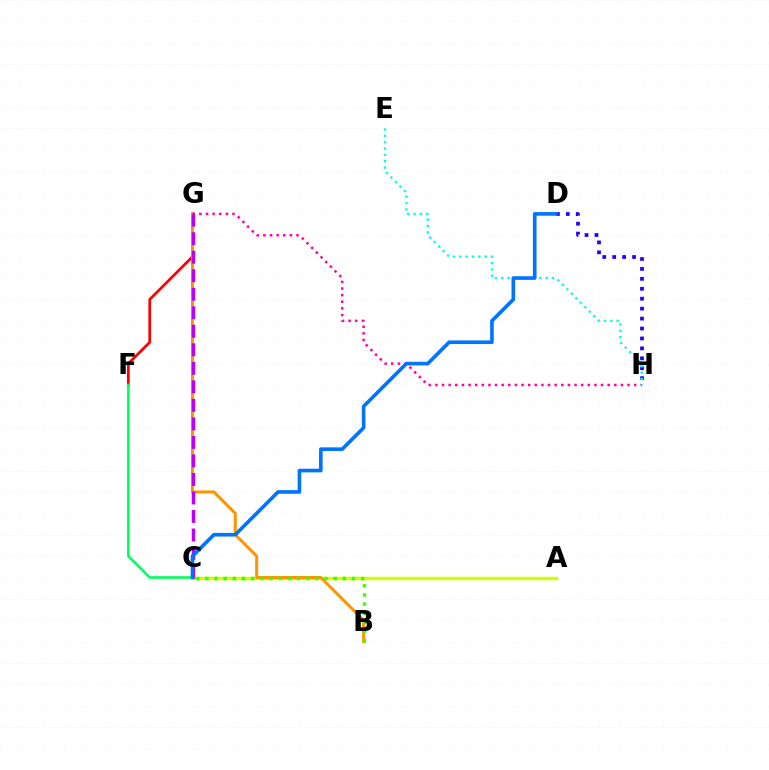{('D', 'H'): [{'color': '#2500ff', 'line_style': 'dotted', 'thickness': 2.7}], ('F', 'G'): [{'color': '#ff0000', 'line_style': 'solid', 'thickness': 1.98}], ('E', 'H'): [{'color': '#00fff6', 'line_style': 'dotted', 'thickness': 1.72}], ('A', 'C'): [{'color': '#d1ff00', 'line_style': 'solid', 'thickness': 2.46}], ('B', 'G'): [{'color': '#ff9400', 'line_style': 'solid', 'thickness': 2.15}], ('C', 'F'): [{'color': '#00ff5c', 'line_style': 'solid', 'thickness': 1.87}], ('G', 'H'): [{'color': '#ff00ac', 'line_style': 'dotted', 'thickness': 1.8}], ('B', 'C'): [{'color': '#3dff00', 'line_style': 'dotted', 'thickness': 2.49}], ('C', 'G'): [{'color': '#b900ff', 'line_style': 'dashed', 'thickness': 2.52}], ('C', 'D'): [{'color': '#0074ff', 'line_style': 'solid', 'thickness': 2.62}]}